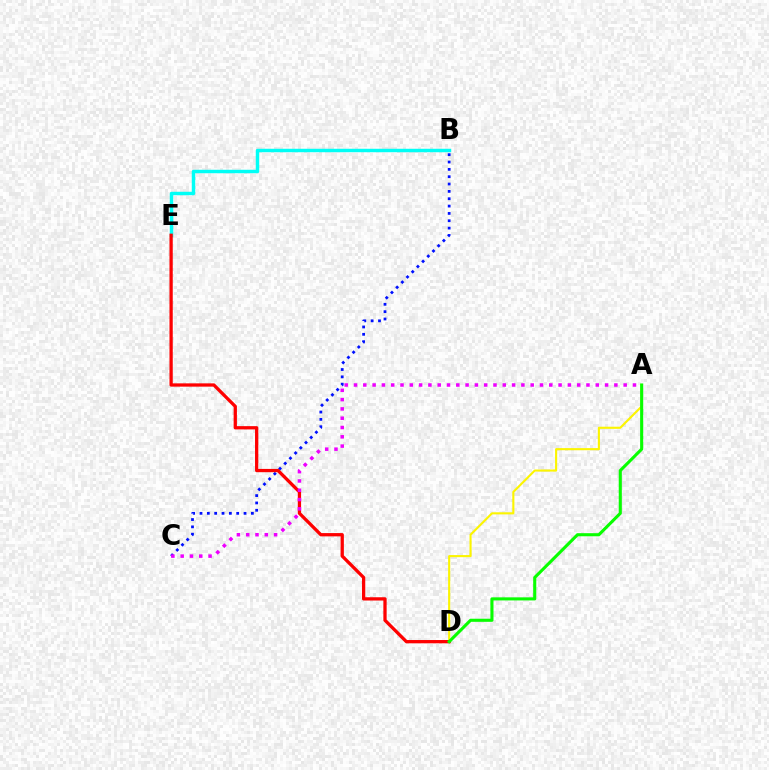{('B', 'C'): [{'color': '#0010ff', 'line_style': 'dotted', 'thickness': 1.99}], ('B', 'E'): [{'color': '#00fff6', 'line_style': 'solid', 'thickness': 2.48}], ('A', 'D'): [{'color': '#fcf500', 'line_style': 'solid', 'thickness': 1.52}, {'color': '#08ff00', 'line_style': 'solid', 'thickness': 2.22}], ('D', 'E'): [{'color': '#ff0000', 'line_style': 'solid', 'thickness': 2.36}], ('A', 'C'): [{'color': '#ee00ff', 'line_style': 'dotted', 'thickness': 2.53}]}